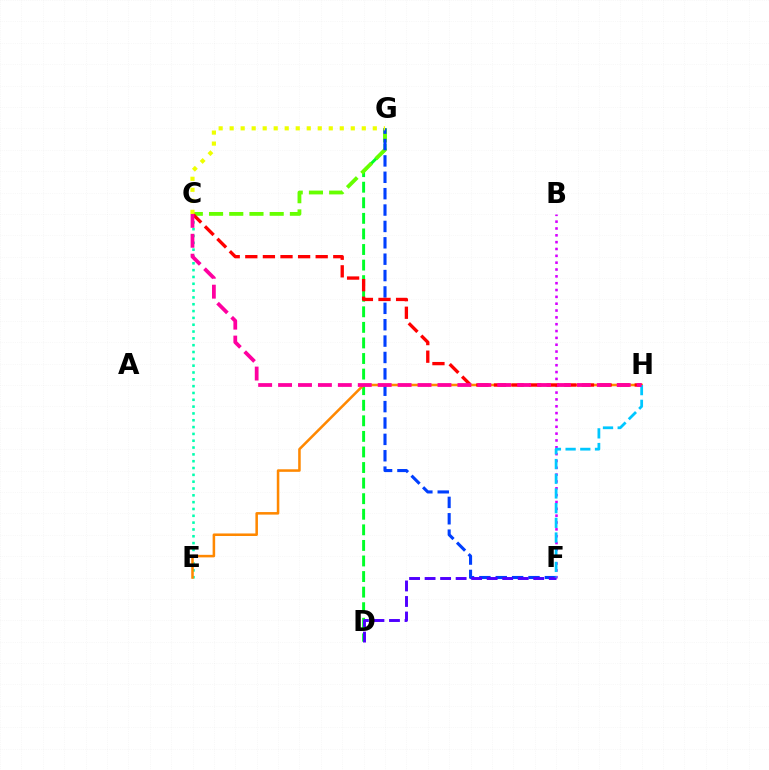{('D', 'G'): [{'color': '#00ff27', 'line_style': 'dashed', 'thickness': 2.12}], ('C', 'E'): [{'color': '#00ffaf', 'line_style': 'dotted', 'thickness': 1.85}], ('C', 'G'): [{'color': '#66ff00', 'line_style': 'dashed', 'thickness': 2.75}, {'color': '#eeff00', 'line_style': 'dotted', 'thickness': 2.99}], ('B', 'F'): [{'color': '#d600ff', 'line_style': 'dotted', 'thickness': 1.86}], ('E', 'H'): [{'color': '#ff8800', 'line_style': 'solid', 'thickness': 1.83}], ('F', 'G'): [{'color': '#003fff', 'line_style': 'dashed', 'thickness': 2.23}], ('D', 'F'): [{'color': '#4f00ff', 'line_style': 'dashed', 'thickness': 2.11}], ('C', 'H'): [{'color': '#ff0000', 'line_style': 'dashed', 'thickness': 2.39}, {'color': '#ff00a0', 'line_style': 'dashed', 'thickness': 2.71}], ('F', 'H'): [{'color': '#00c7ff', 'line_style': 'dashed', 'thickness': 2.0}]}